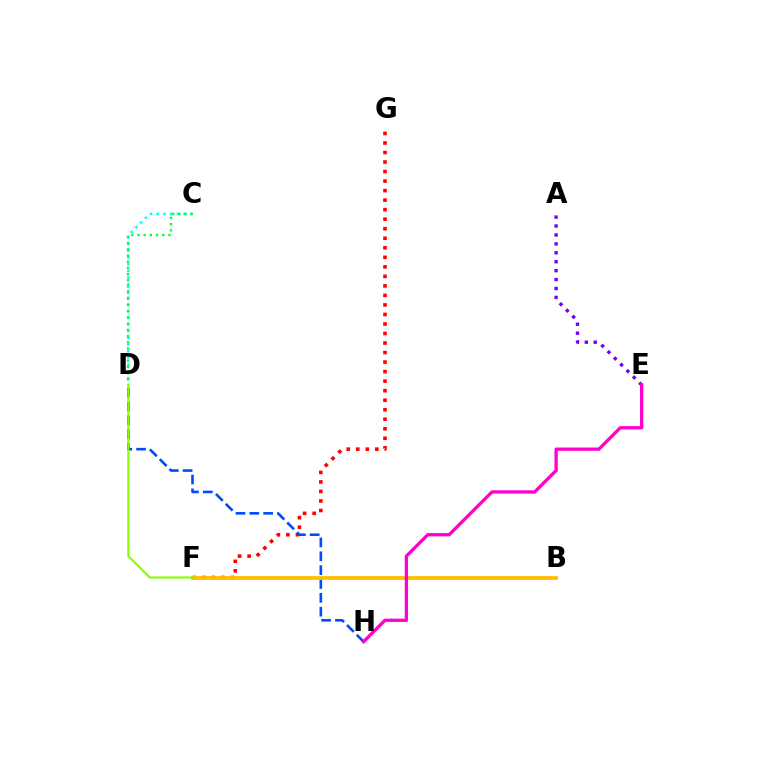{('C', 'D'): [{'color': '#00fff6', 'line_style': 'dotted', 'thickness': 1.82}, {'color': '#00ff39', 'line_style': 'dotted', 'thickness': 1.68}], ('F', 'G'): [{'color': '#ff0000', 'line_style': 'dotted', 'thickness': 2.59}], ('D', 'H'): [{'color': '#004bff', 'line_style': 'dashed', 'thickness': 1.88}], ('B', 'F'): [{'color': '#ffbd00', 'line_style': 'solid', 'thickness': 2.73}], ('A', 'E'): [{'color': '#7200ff', 'line_style': 'dotted', 'thickness': 2.42}], ('D', 'F'): [{'color': '#84ff00', 'line_style': 'solid', 'thickness': 1.53}], ('E', 'H'): [{'color': '#ff00cf', 'line_style': 'solid', 'thickness': 2.37}]}